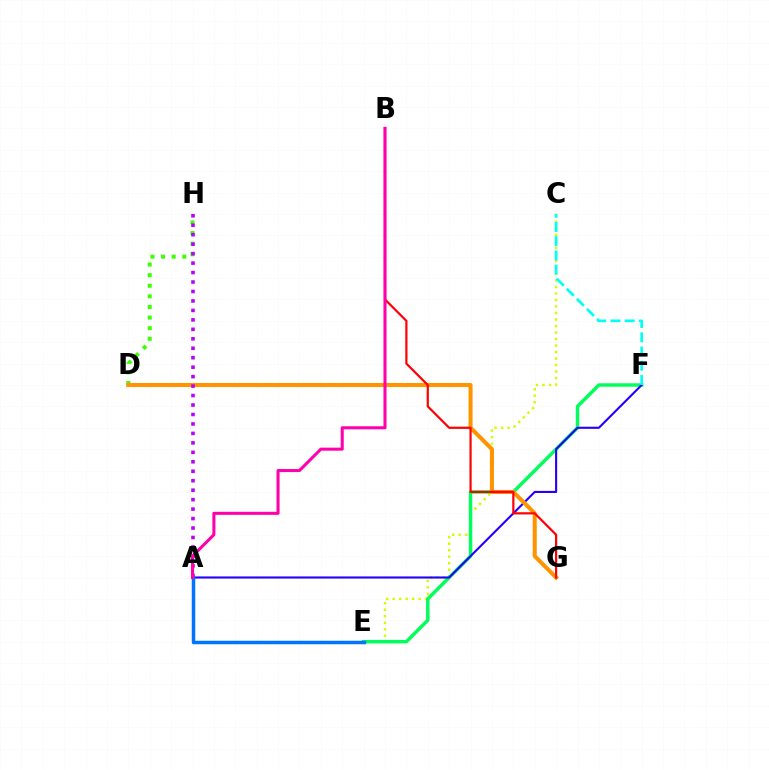{('C', 'E'): [{'color': '#d1ff00', 'line_style': 'dotted', 'thickness': 1.77}], ('E', 'F'): [{'color': '#00ff5c', 'line_style': 'solid', 'thickness': 2.49}], ('D', 'H'): [{'color': '#3dff00', 'line_style': 'dotted', 'thickness': 2.88}], ('A', 'F'): [{'color': '#2500ff', 'line_style': 'solid', 'thickness': 1.52}], ('D', 'G'): [{'color': '#ff9400', 'line_style': 'solid', 'thickness': 2.91}], ('A', 'E'): [{'color': '#0074ff', 'line_style': 'solid', 'thickness': 2.51}], ('C', 'F'): [{'color': '#00fff6', 'line_style': 'dashed', 'thickness': 1.93}], ('A', 'H'): [{'color': '#b900ff', 'line_style': 'dotted', 'thickness': 2.57}], ('B', 'G'): [{'color': '#ff0000', 'line_style': 'solid', 'thickness': 1.58}], ('A', 'B'): [{'color': '#ff00ac', 'line_style': 'solid', 'thickness': 2.19}]}